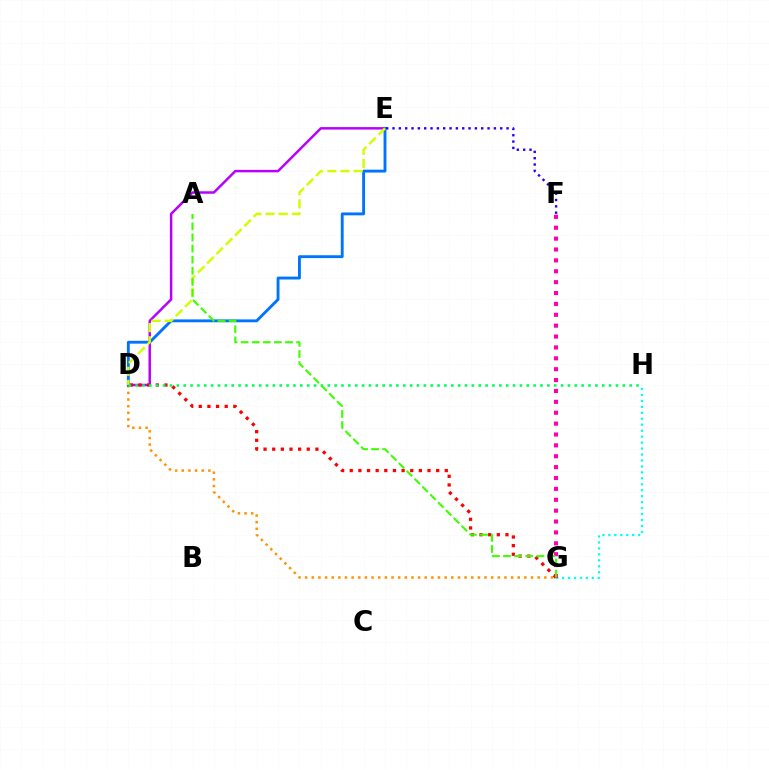{('G', 'H'): [{'color': '#00fff6', 'line_style': 'dotted', 'thickness': 1.62}], ('F', 'G'): [{'color': '#ff00ac', 'line_style': 'dotted', 'thickness': 2.96}], ('D', 'G'): [{'color': '#ff9400', 'line_style': 'dotted', 'thickness': 1.81}, {'color': '#ff0000', 'line_style': 'dotted', 'thickness': 2.35}], ('D', 'E'): [{'color': '#b900ff', 'line_style': 'solid', 'thickness': 1.79}, {'color': '#0074ff', 'line_style': 'solid', 'thickness': 2.07}, {'color': '#d1ff00', 'line_style': 'dashed', 'thickness': 1.79}], ('E', 'F'): [{'color': '#2500ff', 'line_style': 'dotted', 'thickness': 1.72}], ('D', 'H'): [{'color': '#00ff5c', 'line_style': 'dotted', 'thickness': 1.86}], ('A', 'G'): [{'color': '#3dff00', 'line_style': 'dashed', 'thickness': 1.51}]}